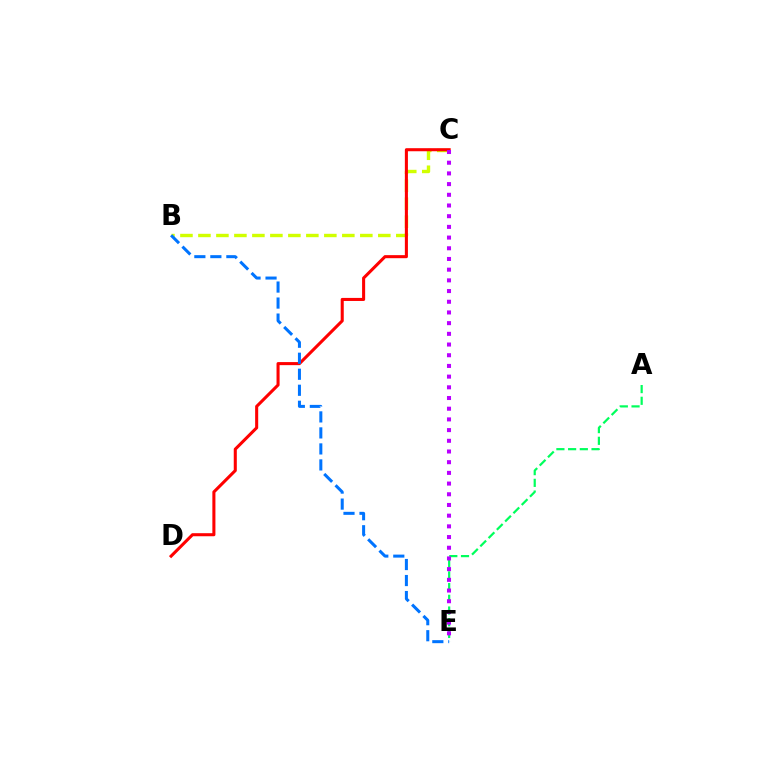{('B', 'C'): [{'color': '#d1ff00', 'line_style': 'dashed', 'thickness': 2.44}], ('C', 'D'): [{'color': '#ff0000', 'line_style': 'solid', 'thickness': 2.2}], ('A', 'E'): [{'color': '#00ff5c', 'line_style': 'dashed', 'thickness': 1.59}], ('B', 'E'): [{'color': '#0074ff', 'line_style': 'dashed', 'thickness': 2.17}], ('C', 'E'): [{'color': '#b900ff', 'line_style': 'dotted', 'thickness': 2.91}]}